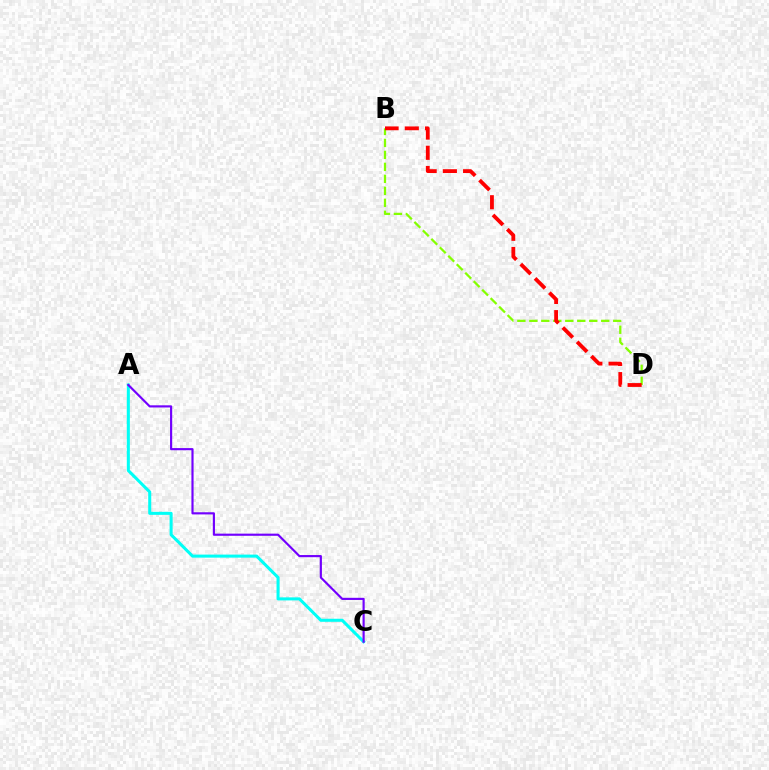{('A', 'C'): [{'color': '#00fff6', 'line_style': 'solid', 'thickness': 2.19}, {'color': '#7200ff', 'line_style': 'solid', 'thickness': 1.56}], ('B', 'D'): [{'color': '#84ff00', 'line_style': 'dashed', 'thickness': 1.63}, {'color': '#ff0000', 'line_style': 'dashed', 'thickness': 2.75}]}